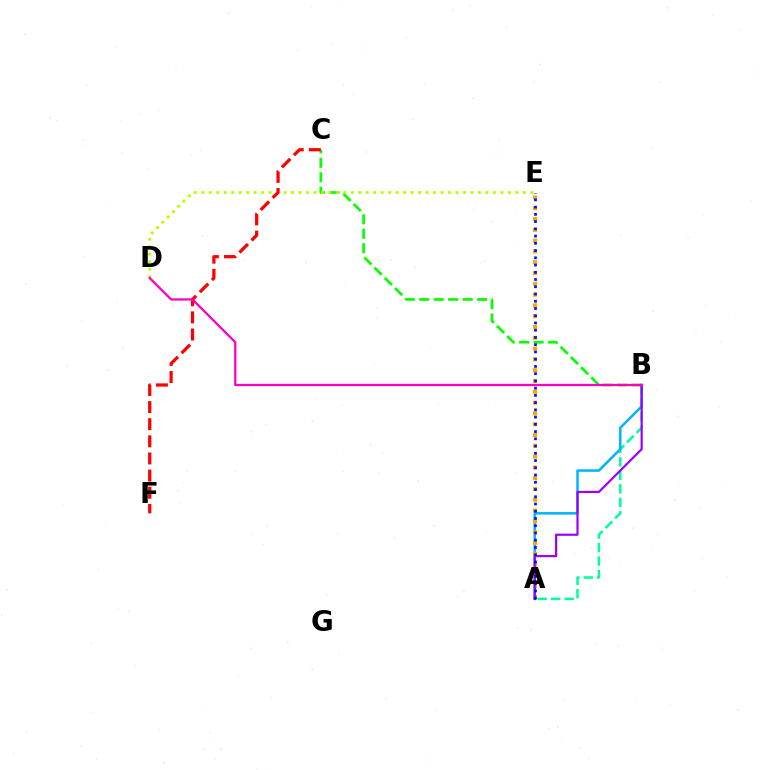{('A', 'B'): [{'color': '#00ff9d', 'line_style': 'dashed', 'thickness': 1.83}, {'color': '#00b5ff', 'line_style': 'solid', 'thickness': 1.81}, {'color': '#9b00ff', 'line_style': 'solid', 'thickness': 1.58}], ('B', 'C'): [{'color': '#08ff00', 'line_style': 'dashed', 'thickness': 1.96}], ('A', 'E'): [{'color': '#ffa500', 'line_style': 'dotted', 'thickness': 2.93}, {'color': '#0010ff', 'line_style': 'dotted', 'thickness': 1.97}], ('D', 'E'): [{'color': '#b3ff00', 'line_style': 'dotted', 'thickness': 2.03}], ('C', 'F'): [{'color': '#ff0000', 'line_style': 'dashed', 'thickness': 2.33}], ('B', 'D'): [{'color': '#ff00bd', 'line_style': 'solid', 'thickness': 1.64}]}